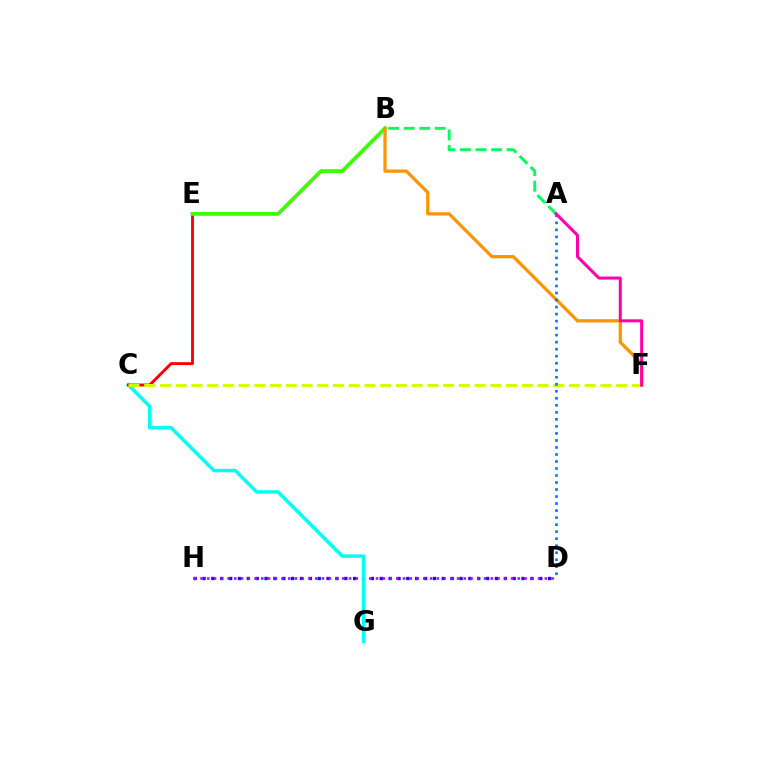{('D', 'H'): [{'color': '#2500ff', 'line_style': 'dotted', 'thickness': 2.41}, {'color': '#b900ff', 'line_style': 'dotted', 'thickness': 1.83}], ('C', 'G'): [{'color': '#00fff6', 'line_style': 'solid', 'thickness': 2.48}], ('C', 'E'): [{'color': '#ff0000', 'line_style': 'solid', 'thickness': 2.09}], ('B', 'E'): [{'color': '#3dff00', 'line_style': 'solid', 'thickness': 2.71}], ('C', 'F'): [{'color': '#d1ff00', 'line_style': 'dashed', 'thickness': 2.14}], ('B', 'F'): [{'color': '#ff9400', 'line_style': 'solid', 'thickness': 2.33}], ('A', 'B'): [{'color': '#00ff5c', 'line_style': 'dashed', 'thickness': 2.11}], ('A', 'D'): [{'color': '#0074ff', 'line_style': 'dotted', 'thickness': 1.91}], ('A', 'F'): [{'color': '#ff00ac', 'line_style': 'solid', 'thickness': 2.18}]}